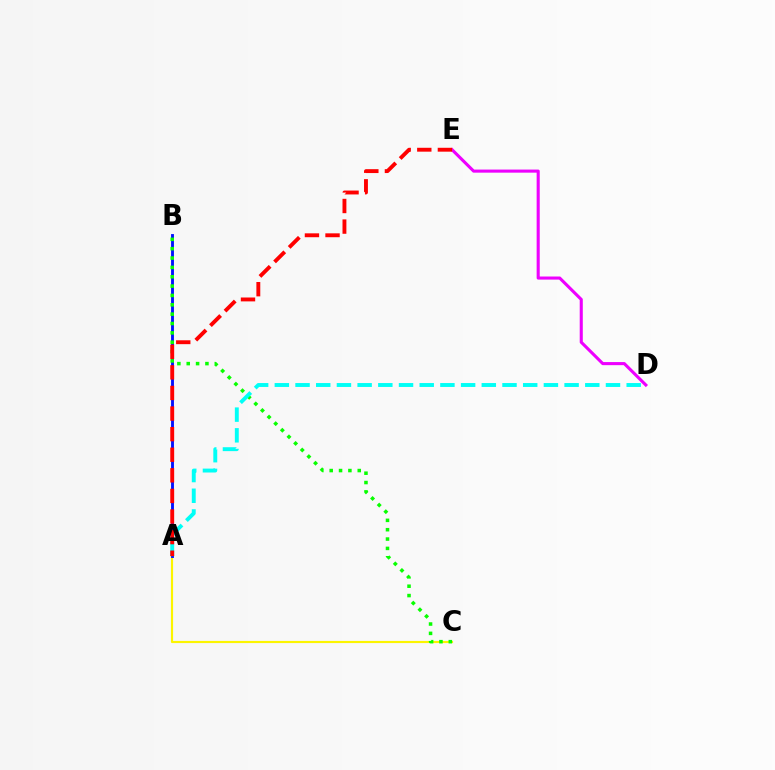{('A', 'C'): [{'color': '#fcf500', 'line_style': 'solid', 'thickness': 1.56}], ('D', 'E'): [{'color': '#ee00ff', 'line_style': 'solid', 'thickness': 2.22}], ('A', 'B'): [{'color': '#0010ff', 'line_style': 'solid', 'thickness': 2.06}], ('B', 'C'): [{'color': '#08ff00', 'line_style': 'dotted', 'thickness': 2.54}], ('A', 'D'): [{'color': '#00fff6', 'line_style': 'dashed', 'thickness': 2.81}], ('A', 'E'): [{'color': '#ff0000', 'line_style': 'dashed', 'thickness': 2.8}]}